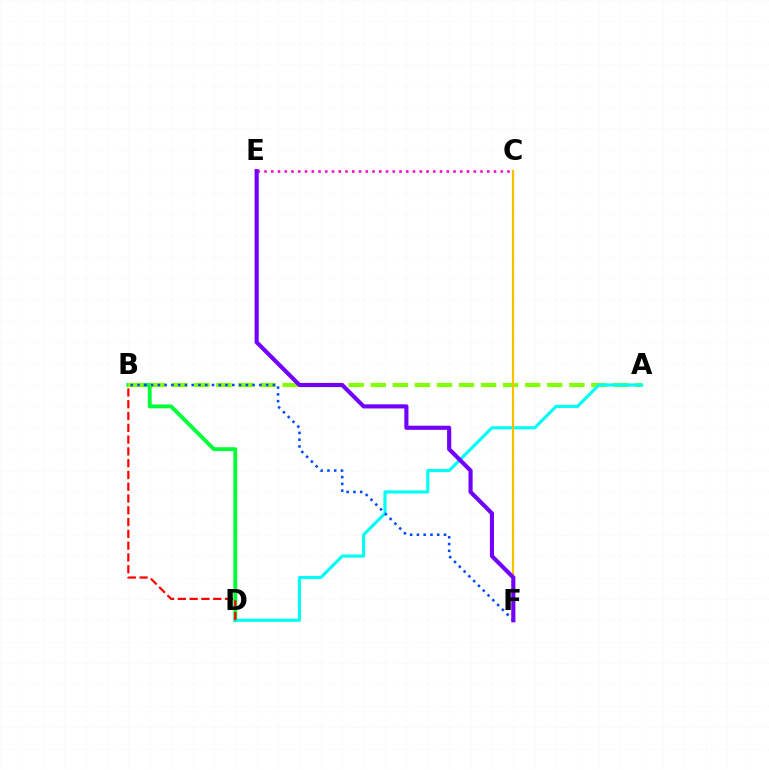{('C', 'E'): [{'color': '#ff00cf', 'line_style': 'dotted', 'thickness': 1.83}], ('B', 'D'): [{'color': '#00ff39', 'line_style': 'solid', 'thickness': 2.8}, {'color': '#ff0000', 'line_style': 'dashed', 'thickness': 1.6}], ('A', 'B'): [{'color': '#84ff00', 'line_style': 'dashed', 'thickness': 3.0}], ('A', 'D'): [{'color': '#00fff6', 'line_style': 'solid', 'thickness': 2.26}], ('B', 'F'): [{'color': '#004bff', 'line_style': 'dotted', 'thickness': 1.84}], ('C', 'F'): [{'color': '#ffbd00', 'line_style': 'solid', 'thickness': 1.59}], ('E', 'F'): [{'color': '#7200ff', 'line_style': 'solid', 'thickness': 2.97}]}